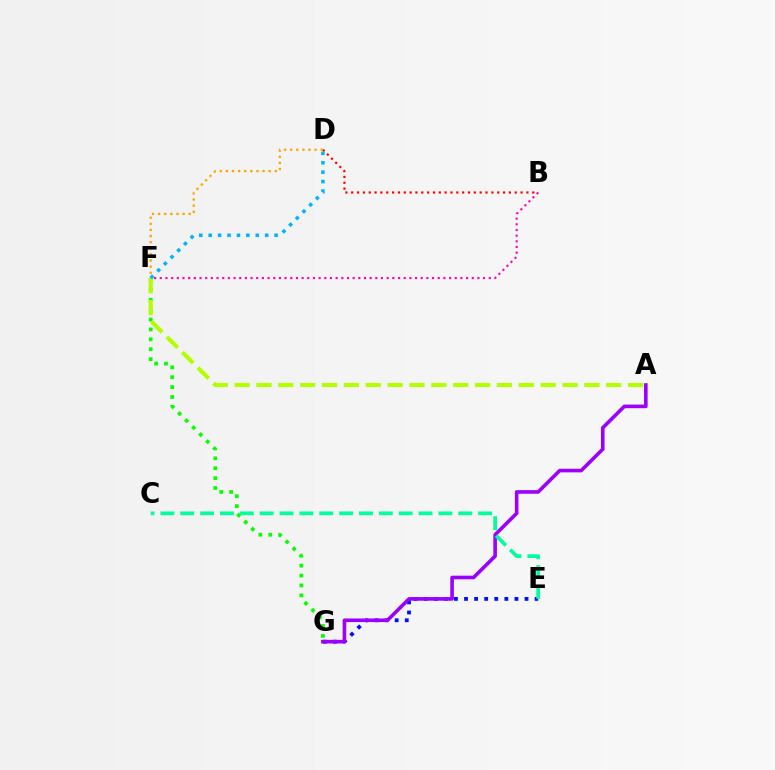{('F', 'G'): [{'color': '#08ff00', 'line_style': 'dotted', 'thickness': 2.69}], ('E', 'G'): [{'color': '#0010ff', 'line_style': 'dotted', 'thickness': 2.74}], ('B', 'D'): [{'color': '#ff0000', 'line_style': 'dotted', 'thickness': 1.59}], ('A', 'G'): [{'color': '#9b00ff', 'line_style': 'solid', 'thickness': 2.6}], ('A', 'F'): [{'color': '#b3ff00', 'line_style': 'dashed', 'thickness': 2.97}], ('D', 'F'): [{'color': '#ffa500', 'line_style': 'dotted', 'thickness': 1.66}, {'color': '#00b5ff', 'line_style': 'dotted', 'thickness': 2.56}], ('C', 'E'): [{'color': '#00ff9d', 'line_style': 'dashed', 'thickness': 2.7}], ('B', 'F'): [{'color': '#ff00bd', 'line_style': 'dotted', 'thickness': 1.54}]}